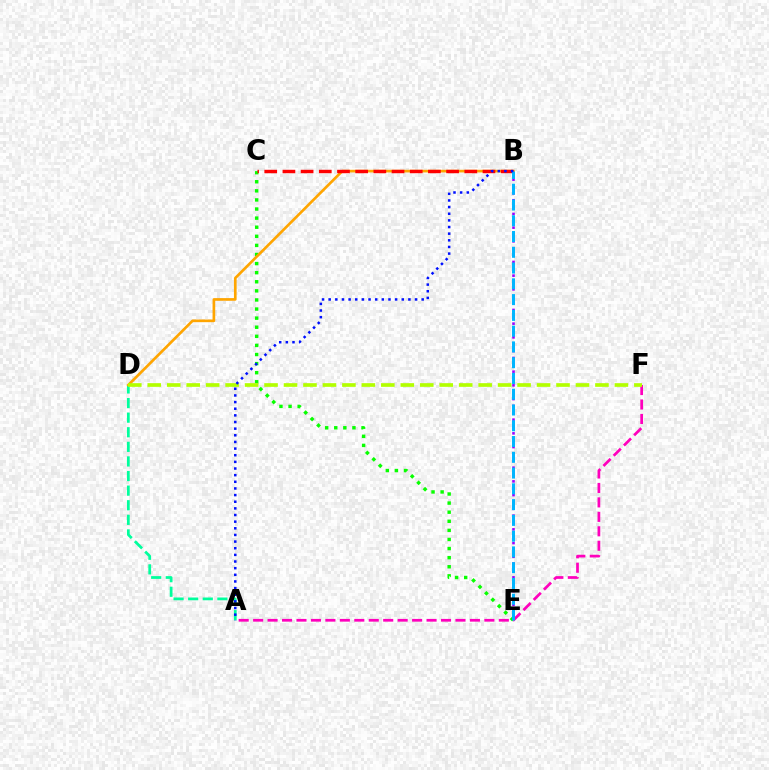{('C', 'E'): [{'color': '#08ff00', 'line_style': 'dotted', 'thickness': 2.47}], ('A', 'F'): [{'color': '#ff00bd', 'line_style': 'dashed', 'thickness': 1.96}], ('A', 'D'): [{'color': '#00ff9d', 'line_style': 'dashed', 'thickness': 1.98}], ('B', 'E'): [{'color': '#9b00ff', 'line_style': 'dotted', 'thickness': 1.86}, {'color': '#00b5ff', 'line_style': 'dashed', 'thickness': 2.14}], ('B', 'D'): [{'color': '#ffa500', 'line_style': 'solid', 'thickness': 1.92}], ('B', 'C'): [{'color': '#ff0000', 'line_style': 'dashed', 'thickness': 2.47}], ('D', 'F'): [{'color': '#b3ff00', 'line_style': 'dashed', 'thickness': 2.64}], ('A', 'B'): [{'color': '#0010ff', 'line_style': 'dotted', 'thickness': 1.81}]}